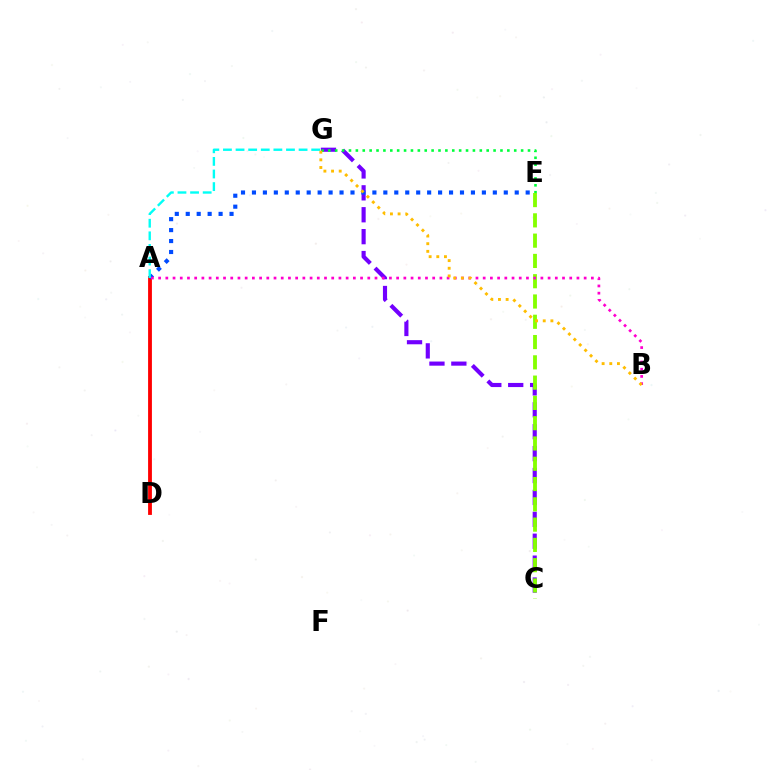{('C', 'G'): [{'color': '#7200ff', 'line_style': 'dashed', 'thickness': 2.98}], ('A', 'D'): [{'color': '#ff0000', 'line_style': 'solid', 'thickness': 2.75}], ('A', 'E'): [{'color': '#004bff', 'line_style': 'dotted', 'thickness': 2.97}], ('A', 'G'): [{'color': '#00fff6', 'line_style': 'dashed', 'thickness': 1.71}], ('E', 'G'): [{'color': '#00ff39', 'line_style': 'dotted', 'thickness': 1.87}], ('C', 'E'): [{'color': '#84ff00', 'line_style': 'dashed', 'thickness': 2.76}], ('A', 'B'): [{'color': '#ff00cf', 'line_style': 'dotted', 'thickness': 1.96}], ('B', 'G'): [{'color': '#ffbd00', 'line_style': 'dotted', 'thickness': 2.08}]}